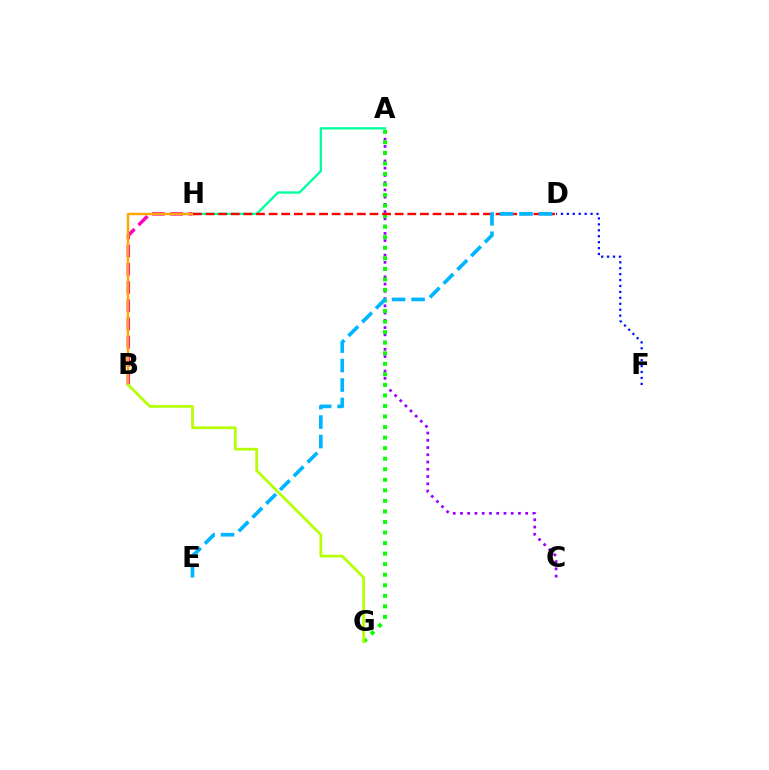{('A', 'C'): [{'color': '#9b00ff', 'line_style': 'dotted', 'thickness': 1.97}], ('D', 'F'): [{'color': '#0010ff', 'line_style': 'dotted', 'thickness': 1.61}], ('A', 'G'): [{'color': '#08ff00', 'line_style': 'dotted', 'thickness': 2.87}], ('A', 'H'): [{'color': '#00ff9d', 'line_style': 'solid', 'thickness': 1.69}], ('B', 'H'): [{'color': '#ff00bd', 'line_style': 'dashed', 'thickness': 2.48}, {'color': '#ffa500', 'line_style': 'solid', 'thickness': 1.73}], ('D', 'H'): [{'color': '#ff0000', 'line_style': 'dashed', 'thickness': 1.71}], ('B', 'G'): [{'color': '#b3ff00', 'line_style': 'solid', 'thickness': 1.96}], ('D', 'E'): [{'color': '#00b5ff', 'line_style': 'dashed', 'thickness': 2.65}]}